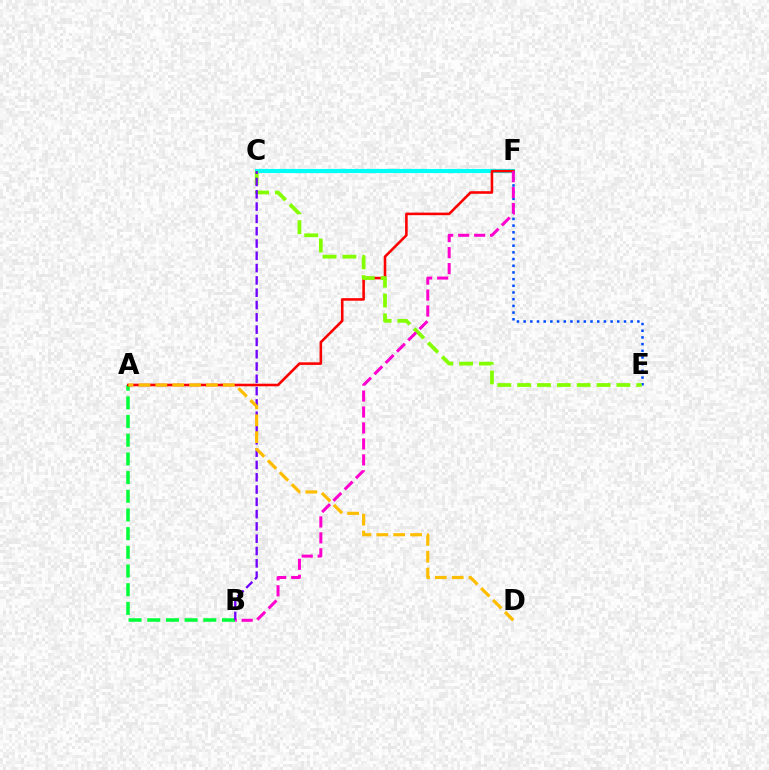{('C', 'F'): [{'color': '#00fff6', 'line_style': 'solid', 'thickness': 2.97}], ('E', 'F'): [{'color': '#004bff', 'line_style': 'dotted', 'thickness': 1.82}], ('A', 'B'): [{'color': '#00ff39', 'line_style': 'dashed', 'thickness': 2.54}], ('A', 'F'): [{'color': '#ff0000', 'line_style': 'solid', 'thickness': 1.86}], ('C', 'E'): [{'color': '#84ff00', 'line_style': 'dashed', 'thickness': 2.7}], ('B', 'C'): [{'color': '#7200ff', 'line_style': 'dashed', 'thickness': 1.67}], ('B', 'F'): [{'color': '#ff00cf', 'line_style': 'dashed', 'thickness': 2.17}], ('A', 'D'): [{'color': '#ffbd00', 'line_style': 'dashed', 'thickness': 2.29}]}